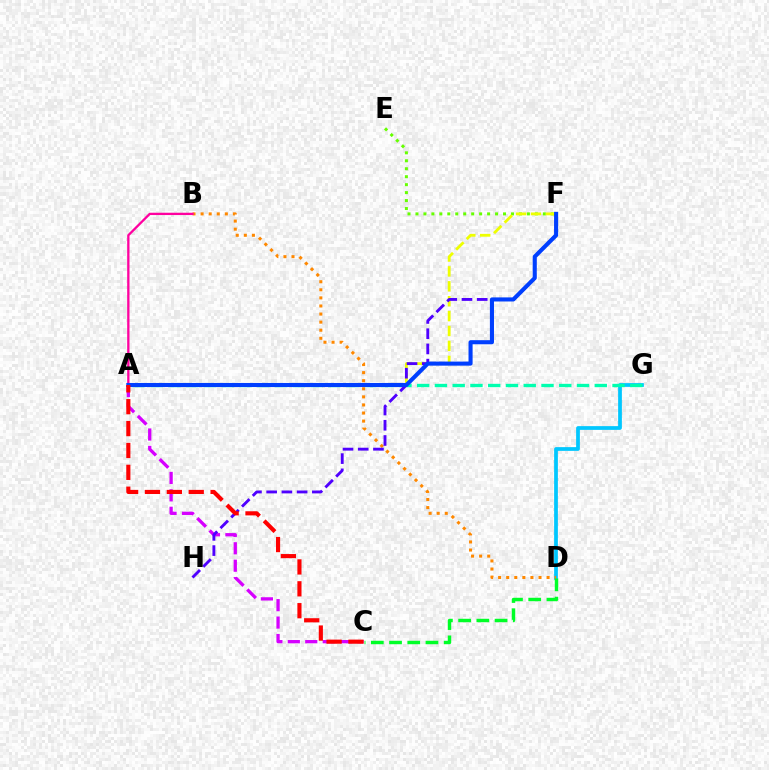{('D', 'G'): [{'color': '#00c7ff', 'line_style': 'solid', 'thickness': 2.69}], ('E', 'F'): [{'color': '#66ff00', 'line_style': 'dotted', 'thickness': 2.16}], ('A', 'G'): [{'color': '#00ffaf', 'line_style': 'dashed', 'thickness': 2.41}], ('A', 'F'): [{'color': '#eeff00', 'line_style': 'dashed', 'thickness': 2.03}, {'color': '#003fff', 'line_style': 'solid', 'thickness': 2.94}], ('B', 'D'): [{'color': '#ff8800', 'line_style': 'dotted', 'thickness': 2.19}], ('A', 'B'): [{'color': '#ff00a0', 'line_style': 'solid', 'thickness': 1.66}], ('A', 'C'): [{'color': '#d600ff', 'line_style': 'dashed', 'thickness': 2.37}, {'color': '#ff0000', 'line_style': 'dashed', 'thickness': 2.97}], ('F', 'H'): [{'color': '#4f00ff', 'line_style': 'dashed', 'thickness': 2.07}], ('C', 'D'): [{'color': '#00ff27', 'line_style': 'dashed', 'thickness': 2.47}]}